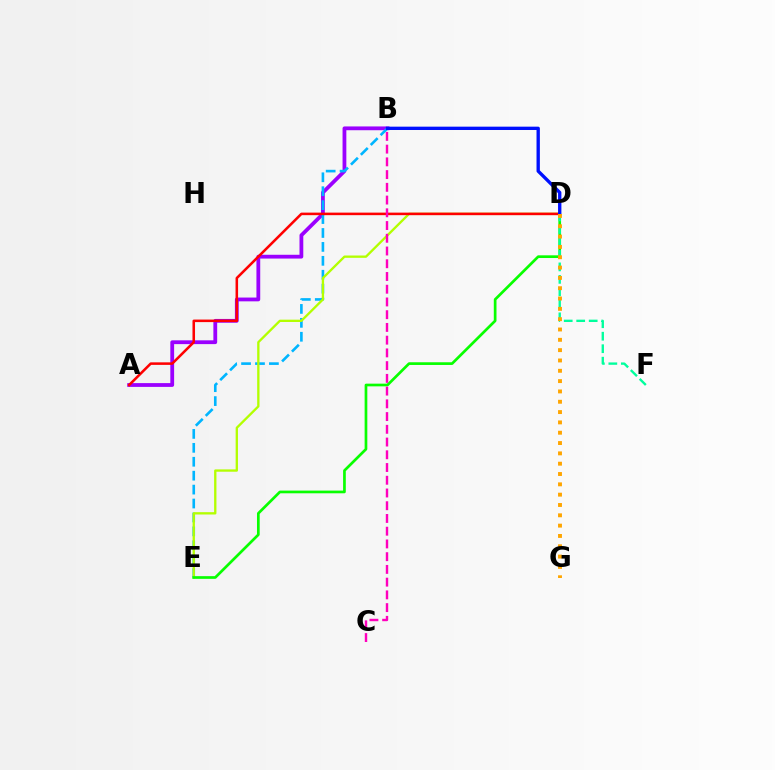{('A', 'B'): [{'color': '#9b00ff', 'line_style': 'solid', 'thickness': 2.73}], ('B', 'E'): [{'color': '#00b5ff', 'line_style': 'dashed', 'thickness': 1.89}], ('D', 'E'): [{'color': '#b3ff00', 'line_style': 'solid', 'thickness': 1.67}, {'color': '#08ff00', 'line_style': 'solid', 'thickness': 1.94}], ('A', 'D'): [{'color': '#ff0000', 'line_style': 'solid', 'thickness': 1.83}], ('D', 'F'): [{'color': '#00ff9d', 'line_style': 'dashed', 'thickness': 1.7}], ('B', 'C'): [{'color': '#ff00bd', 'line_style': 'dashed', 'thickness': 1.73}], ('B', 'D'): [{'color': '#0010ff', 'line_style': 'solid', 'thickness': 2.41}], ('D', 'G'): [{'color': '#ffa500', 'line_style': 'dotted', 'thickness': 2.8}]}